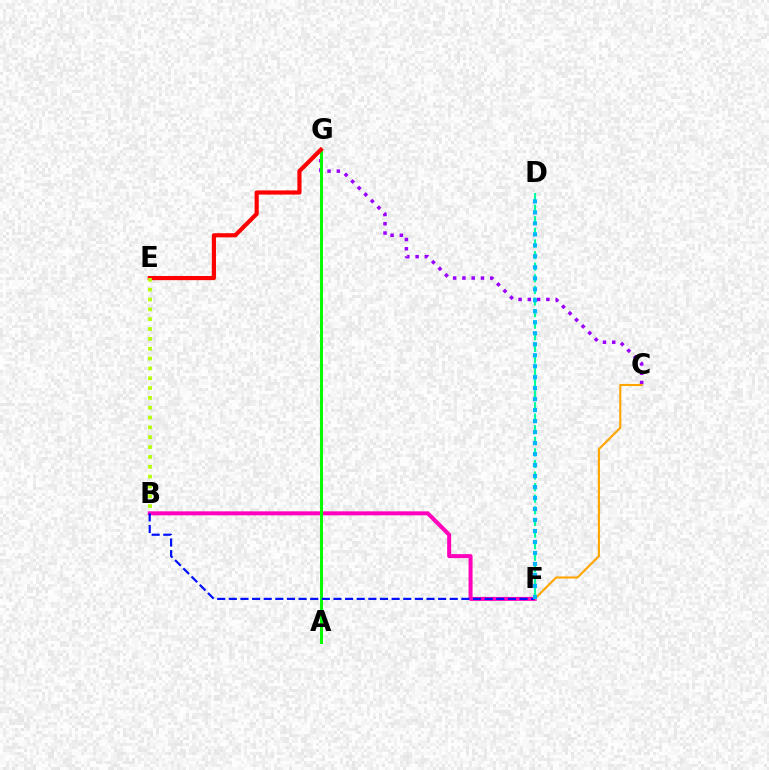{('C', 'G'): [{'color': '#9b00ff', 'line_style': 'dotted', 'thickness': 2.52}], ('B', 'F'): [{'color': '#ff00bd', 'line_style': 'solid', 'thickness': 2.88}, {'color': '#0010ff', 'line_style': 'dashed', 'thickness': 1.58}], ('C', 'F'): [{'color': '#ffa500', 'line_style': 'solid', 'thickness': 1.53}], ('A', 'G'): [{'color': '#08ff00', 'line_style': 'solid', 'thickness': 2.17}], ('E', 'G'): [{'color': '#ff0000', 'line_style': 'solid', 'thickness': 3.0}], ('B', 'E'): [{'color': '#b3ff00', 'line_style': 'dotted', 'thickness': 2.67}], ('D', 'F'): [{'color': '#00ff9d', 'line_style': 'dashed', 'thickness': 1.58}, {'color': '#00b5ff', 'line_style': 'dotted', 'thickness': 2.99}]}